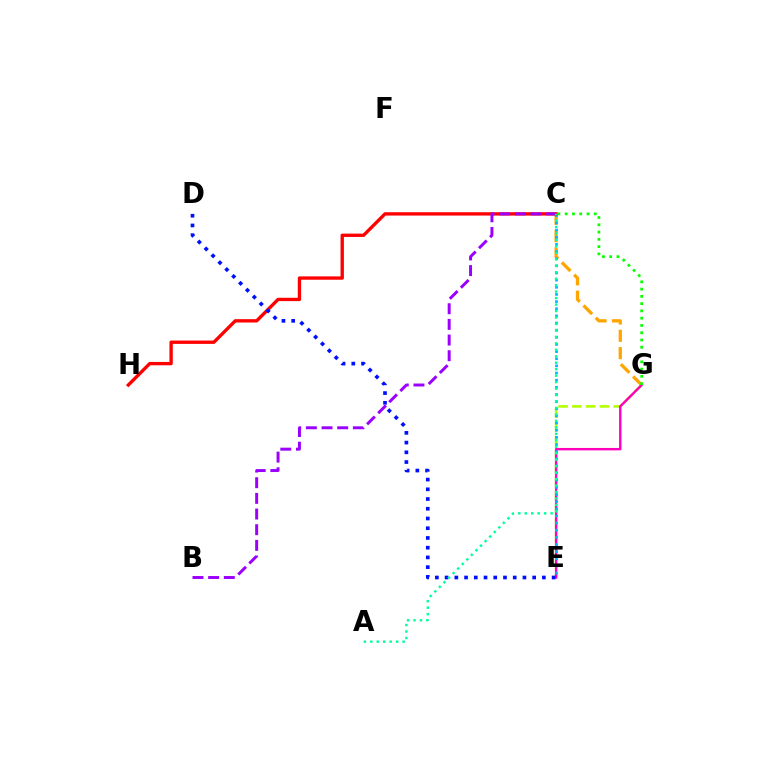{('E', 'G'): [{'color': '#b3ff00', 'line_style': 'dashed', 'thickness': 1.87}, {'color': '#ff00bd', 'line_style': 'solid', 'thickness': 1.73}], ('C', 'G'): [{'color': '#ffa500', 'line_style': 'dashed', 'thickness': 2.36}, {'color': '#08ff00', 'line_style': 'dotted', 'thickness': 1.98}], ('C', 'E'): [{'color': '#00b5ff', 'line_style': 'dotted', 'thickness': 1.94}], ('C', 'H'): [{'color': '#ff0000', 'line_style': 'solid', 'thickness': 2.41}], ('B', 'C'): [{'color': '#9b00ff', 'line_style': 'dashed', 'thickness': 2.13}], ('D', 'E'): [{'color': '#0010ff', 'line_style': 'dotted', 'thickness': 2.64}], ('A', 'C'): [{'color': '#00ff9d', 'line_style': 'dotted', 'thickness': 1.76}]}